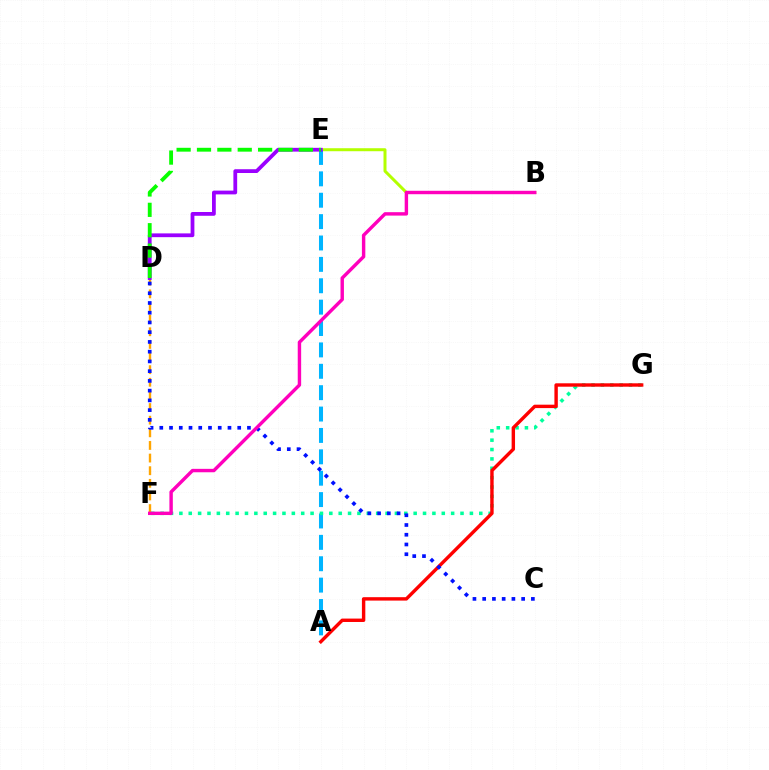{('B', 'E'): [{'color': '#b3ff00', 'line_style': 'solid', 'thickness': 2.16}], ('D', 'F'): [{'color': '#ffa500', 'line_style': 'dashed', 'thickness': 1.72}], ('A', 'E'): [{'color': '#00b5ff', 'line_style': 'dashed', 'thickness': 2.9}], ('F', 'G'): [{'color': '#00ff9d', 'line_style': 'dotted', 'thickness': 2.55}], ('D', 'E'): [{'color': '#9b00ff', 'line_style': 'solid', 'thickness': 2.72}, {'color': '#08ff00', 'line_style': 'dashed', 'thickness': 2.77}], ('A', 'G'): [{'color': '#ff0000', 'line_style': 'solid', 'thickness': 2.45}], ('C', 'D'): [{'color': '#0010ff', 'line_style': 'dotted', 'thickness': 2.65}], ('B', 'F'): [{'color': '#ff00bd', 'line_style': 'solid', 'thickness': 2.46}]}